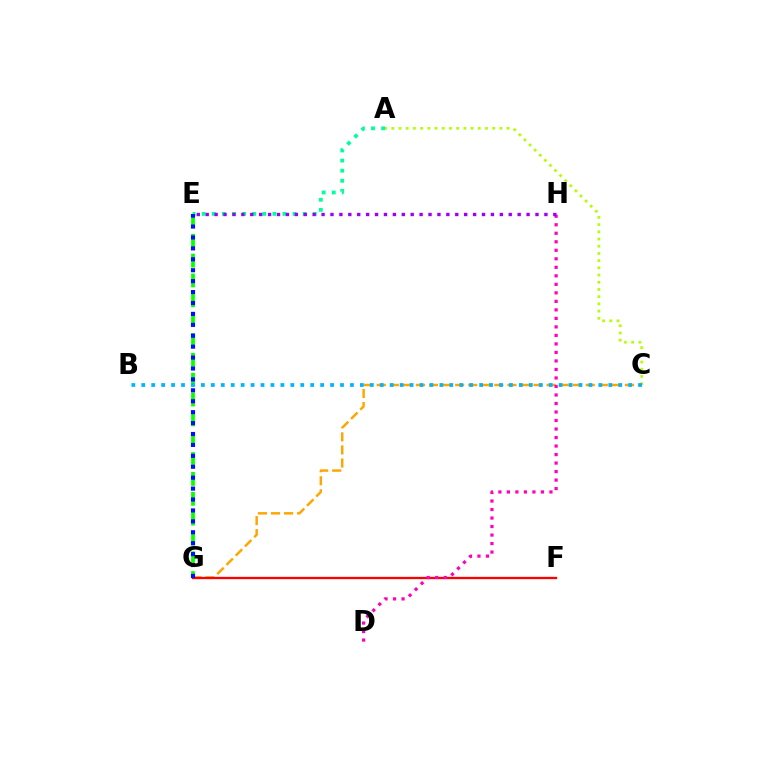{('A', 'E'): [{'color': '#00ff9d', 'line_style': 'dotted', 'thickness': 2.74}], ('C', 'G'): [{'color': '#ffa500', 'line_style': 'dashed', 'thickness': 1.77}], ('E', 'G'): [{'color': '#08ff00', 'line_style': 'dashed', 'thickness': 2.7}, {'color': '#0010ff', 'line_style': 'dotted', 'thickness': 2.97}], ('A', 'C'): [{'color': '#b3ff00', 'line_style': 'dotted', 'thickness': 1.96}], ('F', 'G'): [{'color': '#ff0000', 'line_style': 'solid', 'thickness': 1.66}], ('D', 'H'): [{'color': '#ff00bd', 'line_style': 'dotted', 'thickness': 2.31}], ('E', 'H'): [{'color': '#9b00ff', 'line_style': 'dotted', 'thickness': 2.42}], ('B', 'C'): [{'color': '#00b5ff', 'line_style': 'dotted', 'thickness': 2.7}]}